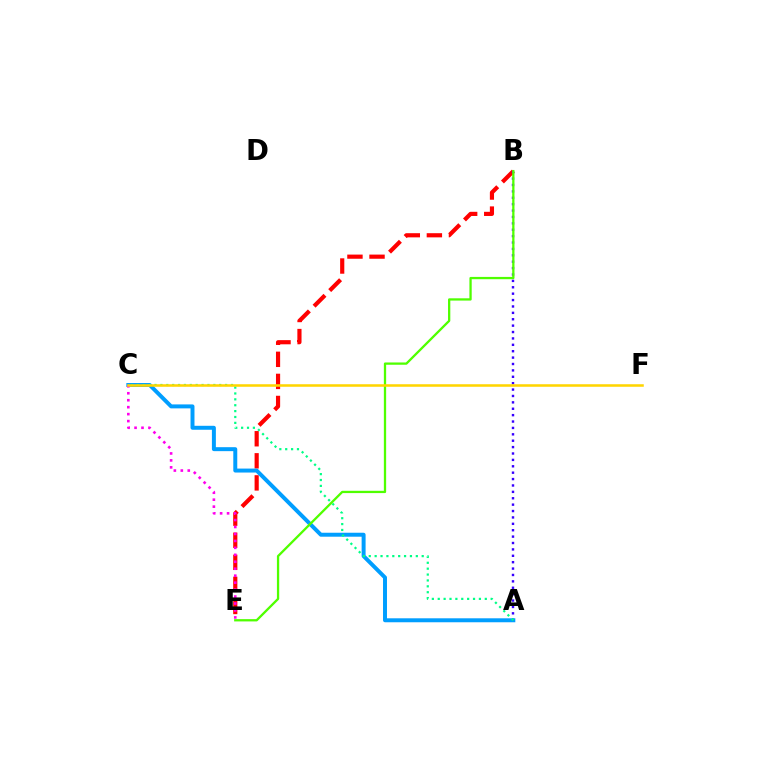{('B', 'E'): [{'color': '#ff0000', 'line_style': 'dashed', 'thickness': 3.0}, {'color': '#4fff00', 'line_style': 'solid', 'thickness': 1.65}], ('A', 'B'): [{'color': '#3700ff', 'line_style': 'dotted', 'thickness': 1.74}], ('A', 'C'): [{'color': '#009eff', 'line_style': 'solid', 'thickness': 2.85}, {'color': '#00ff86', 'line_style': 'dotted', 'thickness': 1.6}], ('C', 'E'): [{'color': '#ff00ed', 'line_style': 'dotted', 'thickness': 1.89}], ('C', 'F'): [{'color': '#ffd500', 'line_style': 'solid', 'thickness': 1.83}]}